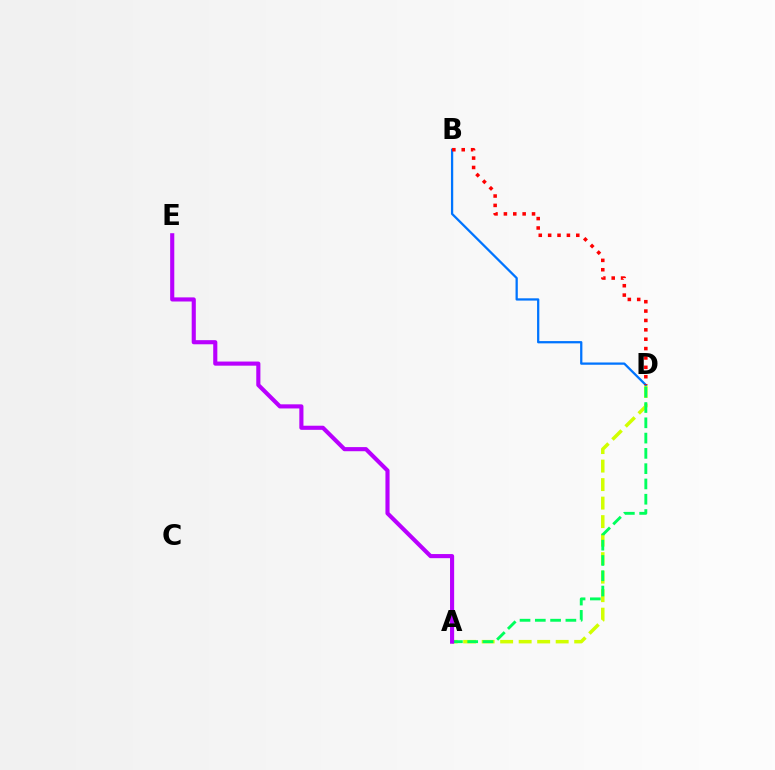{('A', 'D'): [{'color': '#d1ff00', 'line_style': 'dashed', 'thickness': 2.51}, {'color': '#00ff5c', 'line_style': 'dashed', 'thickness': 2.08}], ('B', 'D'): [{'color': '#0074ff', 'line_style': 'solid', 'thickness': 1.63}, {'color': '#ff0000', 'line_style': 'dotted', 'thickness': 2.55}], ('A', 'E'): [{'color': '#b900ff', 'line_style': 'solid', 'thickness': 2.97}]}